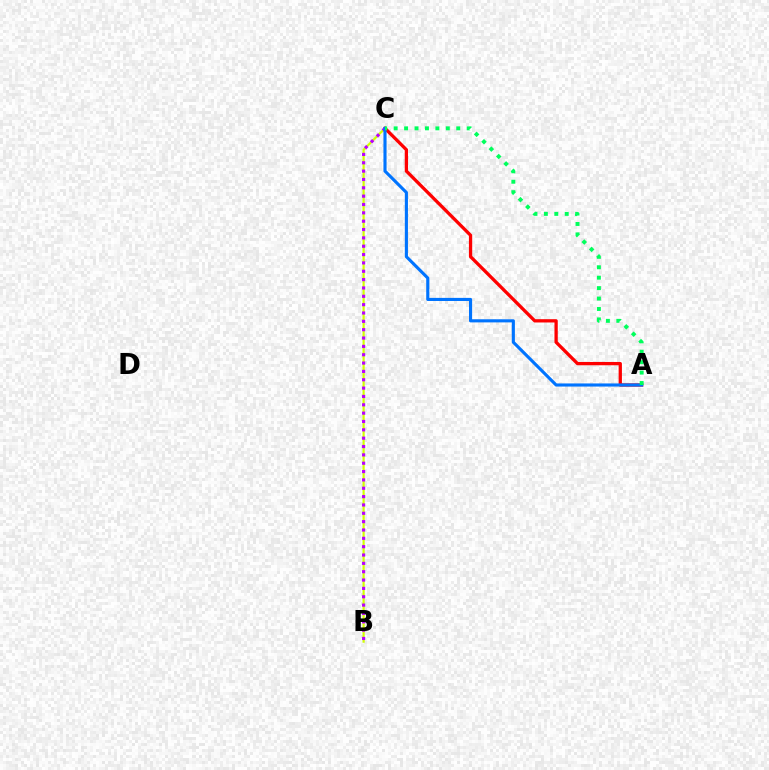{('B', 'C'): [{'color': '#d1ff00', 'line_style': 'solid', 'thickness': 1.56}, {'color': '#b900ff', 'line_style': 'dotted', 'thickness': 2.27}], ('A', 'C'): [{'color': '#ff0000', 'line_style': 'solid', 'thickness': 2.36}, {'color': '#0074ff', 'line_style': 'solid', 'thickness': 2.24}, {'color': '#00ff5c', 'line_style': 'dotted', 'thickness': 2.83}]}